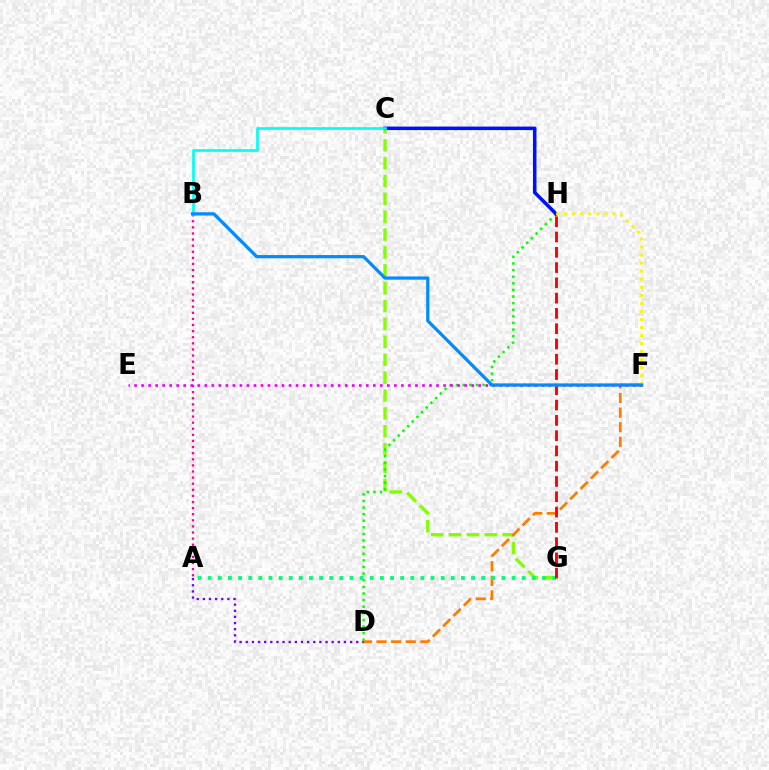{('C', 'G'): [{'color': '#84ff00', 'line_style': 'dashed', 'thickness': 2.43}], ('A', 'D'): [{'color': '#7200ff', 'line_style': 'dotted', 'thickness': 1.67}], ('D', 'H'): [{'color': '#08ff00', 'line_style': 'dotted', 'thickness': 1.8}], ('C', 'H'): [{'color': '#0010ff', 'line_style': 'solid', 'thickness': 2.53}], ('D', 'F'): [{'color': '#ff7c00', 'line_style': 'dashed', 'thickness': 1.99}], ('A', 'G'): [{'color': '#00ff74', 'line_style': 'dotted', 'thickness': 2.75}], ('A', 'B'): [{'color': '#ff0094', 'line_style': 'dotted', 'thickness': 1.66}], ('F', 'H'): [{'color': '#fcf500', 'line_style': 'dotted', 'thickness': 2.19}], ('E', 'F'): [{'color': '#ee00ff', 'line_style': 'dotted', 'thickness': 1.91}], ('B', 'C'): [{'color': '#00fff6', 'line_style': 'solid', 'thickness': 1.93}], ('G', 'H'): [{'color': '#ff0000', 'line_style': 'dashed', 'thickness': 2.08}], ('B', 'F'): [{'color': '#008cff', 'line_style': 'solid', 'thickness': 2.32}]}